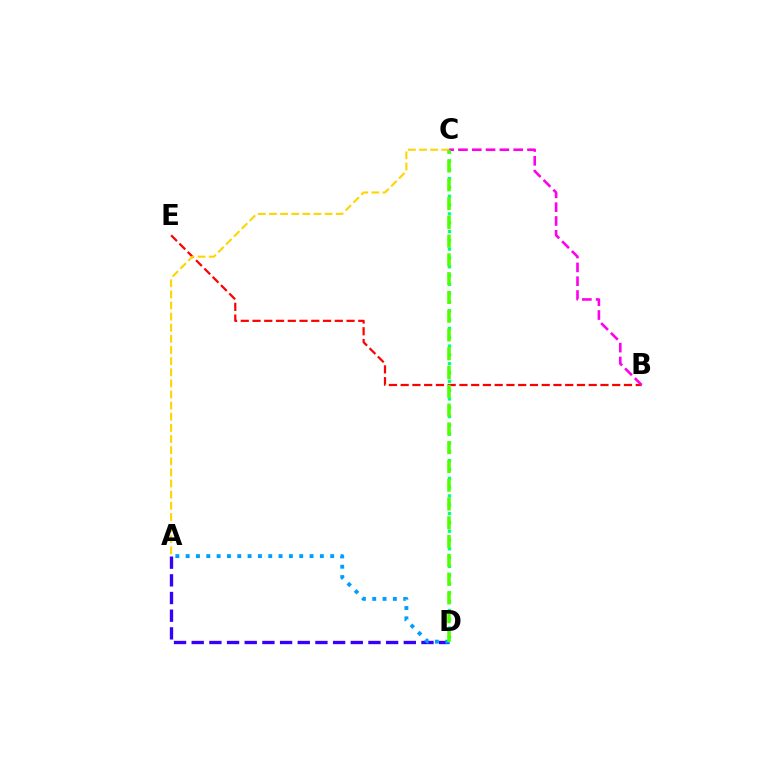{('A', 'D'): [{'color': '#3700ff', 'line_style': 'dashed', 'thickness': 2.4}, {'color': '#009eff', 'line_style': 'dotted', 'thickness': 2.81}], ('C', 'D'): [{'color': '#00ff86', 'line_style': 'dotted', 'thickness': 2.39}, {'color': '#4fff00', 'line_style': 'dashed', 'thickness': 2.55}], ('B', 'E'): [{'color': '#ff0000', 'line_style': 'dashed', 'thickness': 1.6}], ('A', 'C'): [{'color': '#ffd500', 'line_style': 'dashed', 'thickness': 1.51}], ('B', 'C'): [{'color': '#ff00ed', 'line_style': 'dashed', 'thickness': 1.88}]}